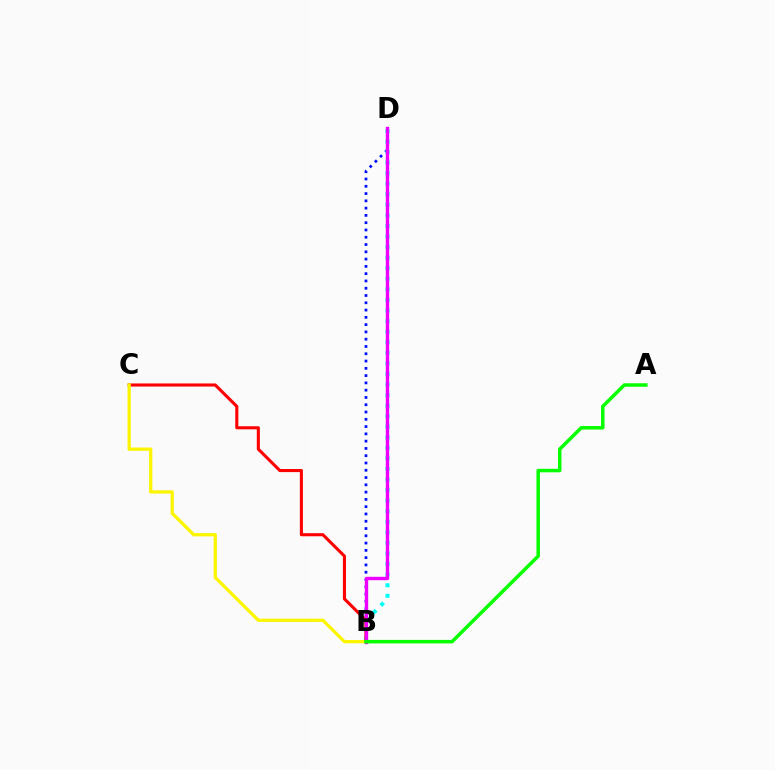{('B', 'D'): [{'color': '#0010ff', 'line_style': 'dotted', 'thickness': 1.98}, {'color': '#00fff6', 'line_style': 'dotted', 'thickness': 2.87}, {'color': '#ee00ff', 'line_style': 'solid', 'thickness': 2.43}], ('B', 'C'): [{'color': '#ff0000', 'line_style': 'solid', 'thickness': 2.22}, {'color': '#fcf500', 'line_style': 'solid', 'thickness': 2.35}], ('A', 'B'): [{'color': '#08ff00', 'line_style': 'solid', 'thickness': 2.52}]}